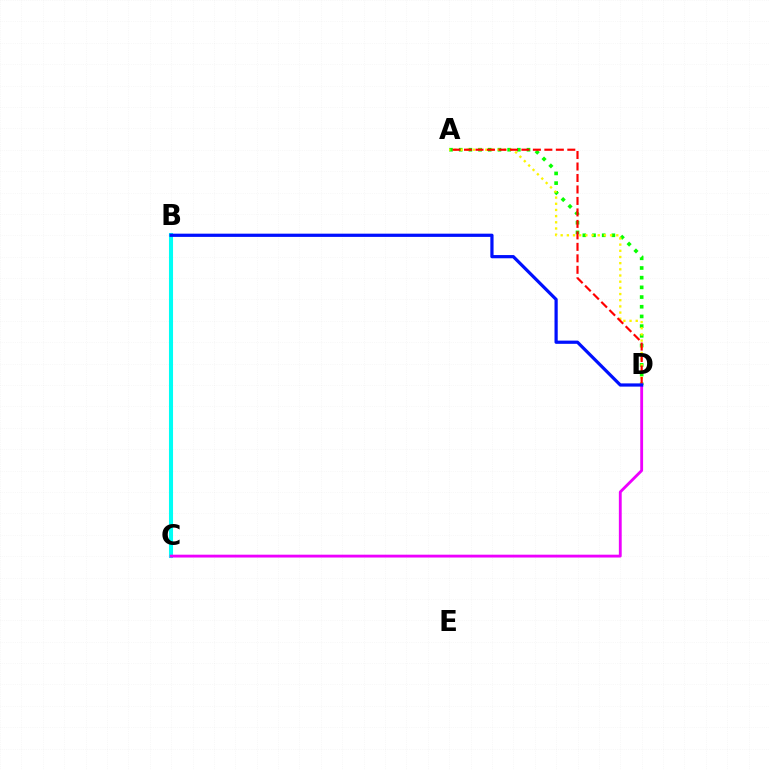{('A', 'D'): [{'color': '#08ff00', 'line_style': 'dotted', 'thickness': 2.63}, {'color': '#fcf500', 'line_style': 'dotted', 'thickness': 1.68}, {'color': '#ff0000', 'line_style': 'dashed', 'thickness': 1.56}], ('B', 'C'): [{'color': '#00fff6', 'line_style': 'solid', 'thickness': 2.92}], ('C', 'D'): [{'color': '#ee00ff', 'line_style': 'solid', 'thickness': 2.05}], ('B', 'D'): [{'color': '#0010ff', 'line_style': 'solid', 'thickness': 2.32}]}